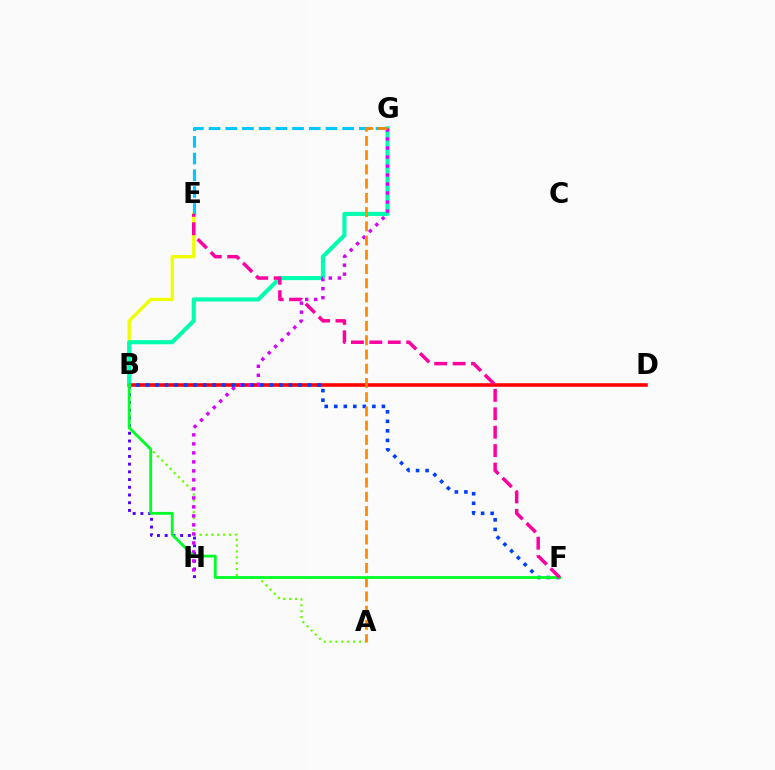{('B', 'D'): [{'color': '#ff0000', 'line_style': 'solid', 'thickness': 2.57}], ('B', 'H'): [{'color': '#4f00ff', 'line_style': 'dotted', 'thickness': 2.1}], ('B', 'E'): [{'color': '#eeff00', 'line_style': 'solid', 'thickness': 2.39}], ('E', 'G'): [{'color': '#00c7ff', 'line_style': 'dashed', 'thickness': 2.27}], ('A', 'B'): [{'color': '#66ff00', 'line_style': 'dotted', 'thickness': 1.6}], ('B', 'G'): [{'color': '#00ffaf', 'line_style': 'solid', 'thickness': 2.97}], ('G', 'H'): [{'color': '#d600ff', 'line_style': 'dotted', 'thickness': 2.45}], ('B', 'F'): [{'color': '#003fff', 'line_style': 'dotted', 'thickness': 2.59}, {'color': '#00ff27', 'line_style': 'solid', 'thickness': 2.02}], ('A', 'G'): [{'color': '#ff8800', 'line_style': 'dashed', 'thickness': 1.93}], ('E', 'F'): [{'color': '#ff00a0', 'line_style': 'dashed', 'thickness': 2.5}]}